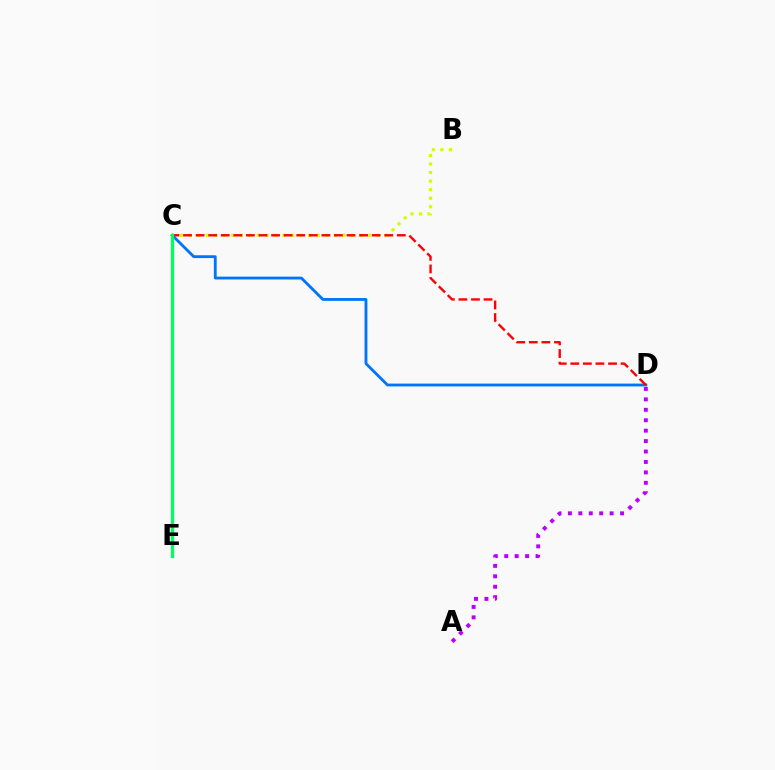{('B', 'C'): [{'color': '#d1ff00', 'line_style': 'dotted', 'thickness': 2.32}], ('C', 'D'): [{'color': '#0074ff', 'line_style': 'solid', 'thickness': 2.03}, {'color': '#ff0000', 'line_style': 'dashed', 'thickness': 1.71}], ('A', 'D'): [{'color': '#b900ff', 'line_style': 'dotted', 'thickness': 2.83}], ('C', 'E'): [{'color': '#00ff5c', 'line_style': 'solid', 'thickness': 2.37}]}